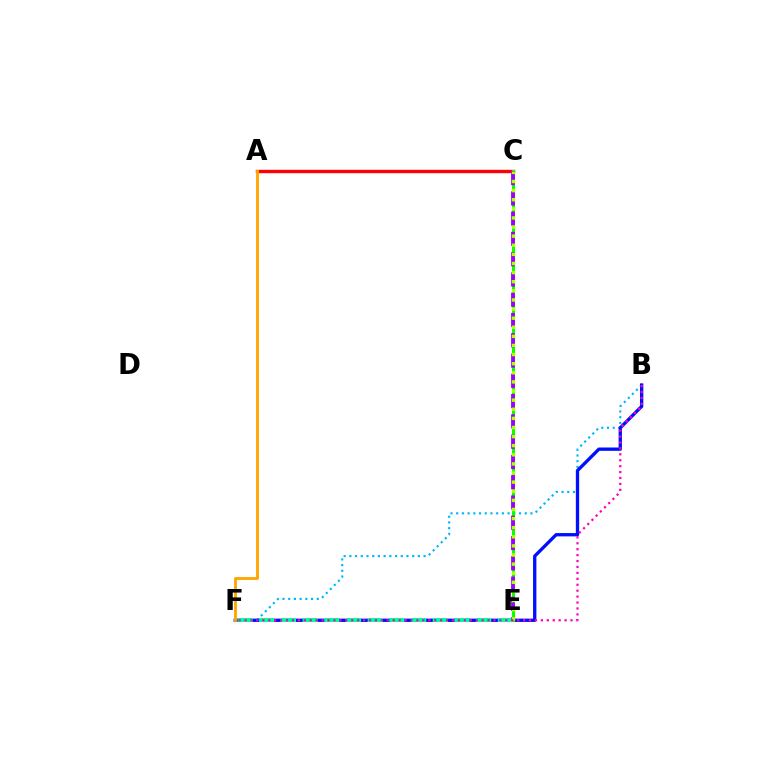{('B', 'F'): [{'color': '#00b5ff', 'line_style': 'dotted', 'thickness': 1.55}, {'color': '#0010ff', 'line_style': 'solid', 'thickness': 2.39}, {'color': '#ff00bd', 'line_style': 'dotted', 'thickness': 1.61}], ('A', 'C'): [{'color': '#ff0000', 'line_style': 'solid', 'thickness': 2.43}], ('A', 'F'): [{'color': '#ffa500', 'line_style': 'solid', 'thickness': 2.05}], ('E', 'F'): [{'color': '#00ff9d', 'line_style': 'dashed', 'thickness': 2.95}], ('C', 'E'): [{'color': '#08ff00', 'line_style': 'solid', 'thickness': 2.2}, {'color': '#9b00ff', 'line_style': 'dashed', 'thickness': 2.75}, {'color': '#b3ff00', 'line_style': 'dotted', 'thickness': 2.48}]}